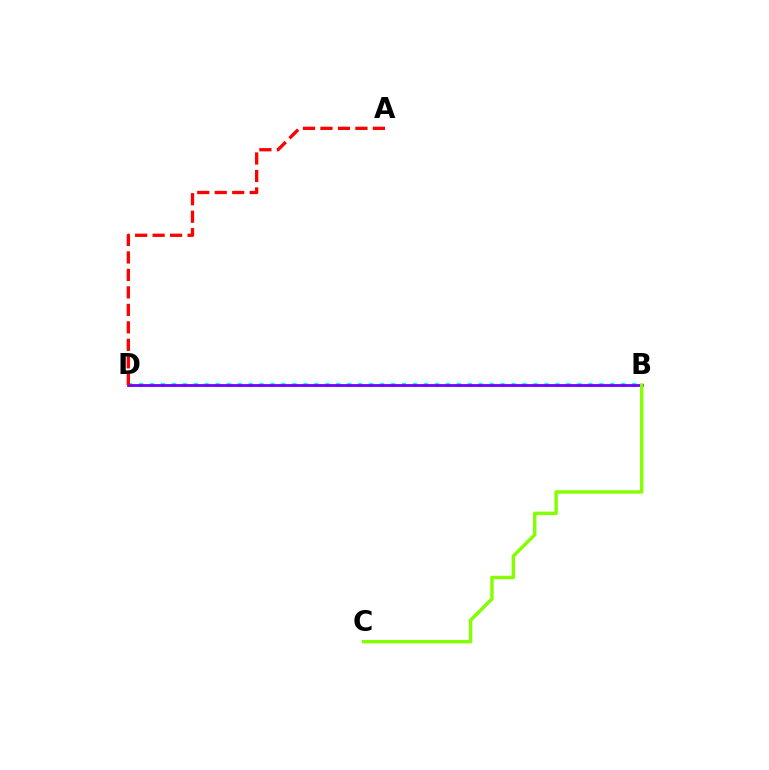{('B', 'D'): [{'color': '#00fff6', 'line_style': 'dotted', 'thickness': 2.98}, {'color': '#7200ff', 'line_style': 'solid', 'thickness': 2.02}], ('B', 'C'): [{'color': '#84ff00', 'line_style': 'solid', 'thickness': 2.47}], ('A', 'D'): [{'color': '#ff0000', 'line_style': 'dashed', 'thickness': 2.37}]}